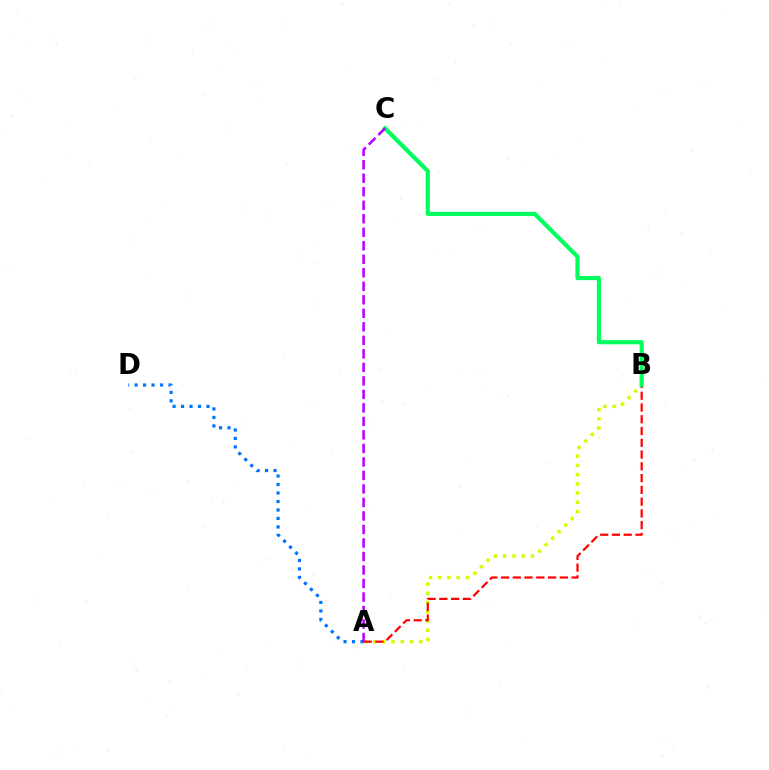{('A', 'B'): [{'color': '#d1ff00', 'line_style': 'dotted', 'thickness': 2.51}, {'color': '#ff0000', 'line_style': 'dashed', 'thickness': 1.6}], ('B', 'C'): [{'color': '#00ff5c', 'line_style': 'solid', 'thickness': 2.99}], ('A', 'D'): [{'color': '#0074ff', 'line_style': 'dotted', 'thickness': 2.3}], ('A', 'C'): [{'color': '#b900ff', 'line_style': 'dashed', 'thickness': 1.84}]}